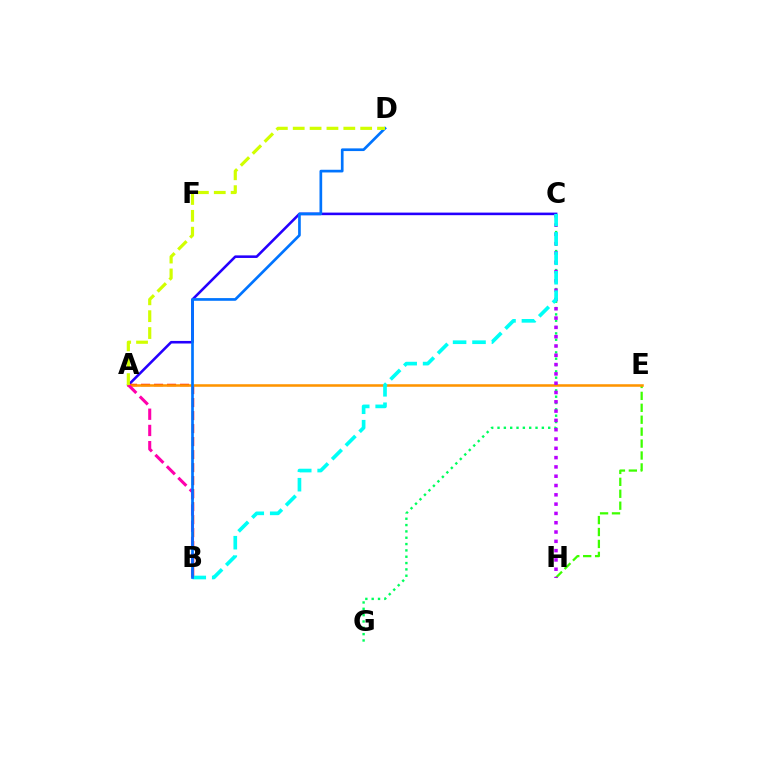{('C', 'G'): [{'color': '#00ff5c', 'line_style': 'dotted', 'thickness': 1.72}], ('E', 'H'): [{'color': '#3dff00', 'line_style': 'dashed', 'thickness': 1.62}], ('A', 'C'): [{'color': '#2500ff', 'line_style': 'solid', 'thickness': 1.85}], ('A', 'B'): [{'color': '#ff0000', 'line_style': 'dashed', 'thickness': 1.77}, {'color': '#ff00ac', 'line_style': 'dashed', 'thickness': 2.2}], ('A', 'E'): [{'color': '#ff9400', 'line_style': 'solid', 'thickness': 1.83}], ('C', 'H'): [{'color': '#b900ff', 'line_style': 'dotted', 'thickness': 2.53}], ('B', 'C'): [{'color': '#00fff6', 'line_style': 'dashed', 'thickness': 2.64}], ('B', 'D'): [{'color': '#0074ff', 'line_style': 'solid', 'thickness': 1.94}], ('A', 'D'): [{'color': '#d1ff00', 'line_style': 'dashed', 'thickness': 2.29}]}